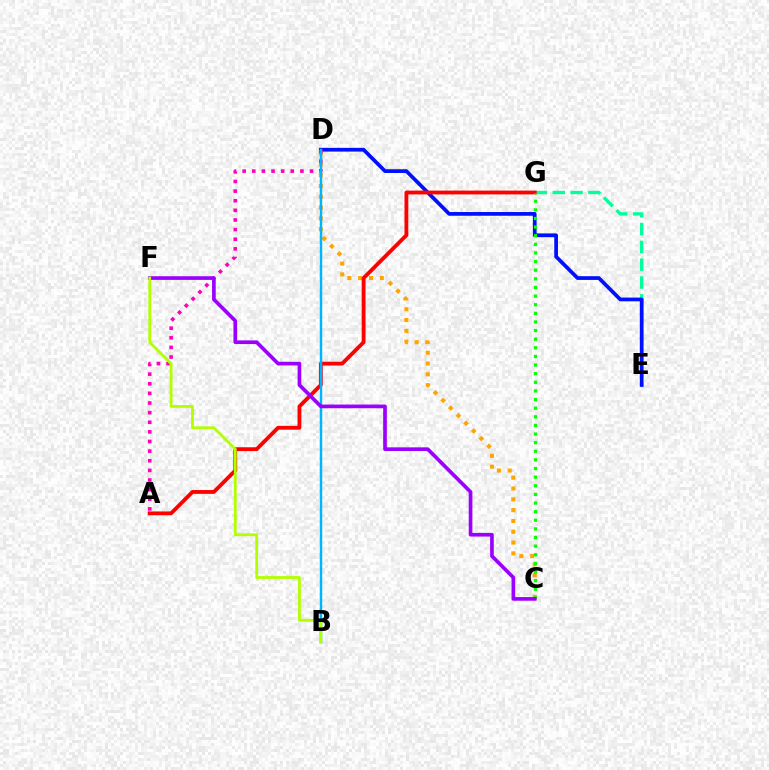{('C', 'D'): [{'color': '#ffa500', 'line_style': 'dotted', 'thickness': 2.94}], ('E', 'G'): [{'color': '#00ff9d', 'line_style': 'dashed', 'thickness': 2.42}], ('D', 'E'): [{'color': '#0010ff', 'line_style': 'solid', 'thickness': 2.69}], ('A', 'G'): [{'color': '#ff0000', 'line_style': 'solid', 'thickness': 2.76}], ('C', 'G'): [{'color': '#08ff00', 'line_style': 'dotted', 'thickness': 2.34}], ('A', 'D'): [{'color': '#ff00bd', 'line_style': 'dotted', 'thickness': 2.62}], ('B', 'D'): [{'color': '#00b5ff', 'line_style': 'solid', 'thickness': 1.76}], ('C', 'F'): [{'color': '#9b00ff', 'line_style': 'solid', 'thickness': 2.64}], ('B', 'F'): [{'color': '#b3ff00', 'line_style': 'solid', 'thickness': 2.02}]}